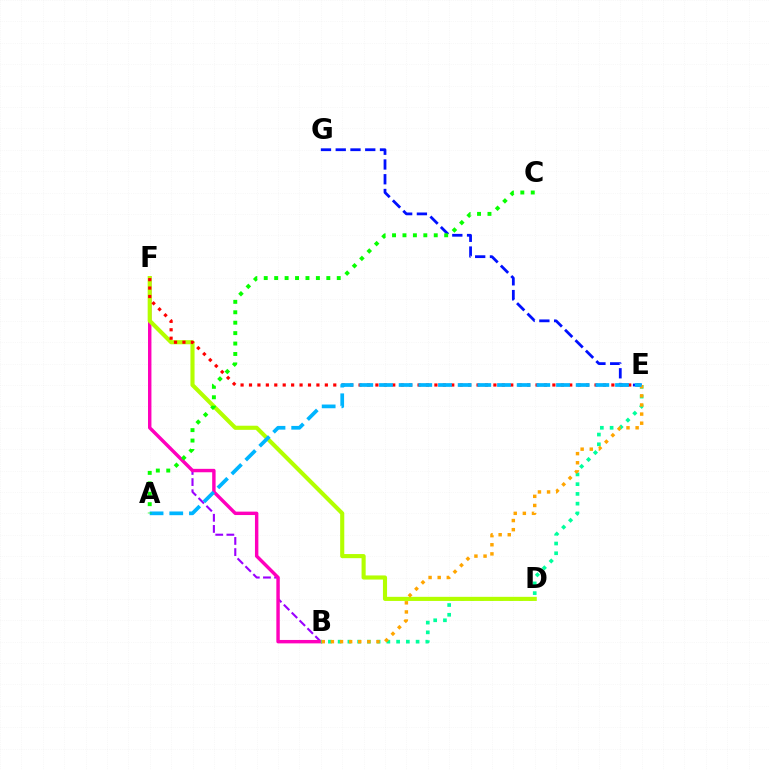{('E', 'G'): [{'color': '#0010ff', 'line_style': 'dashed', 'thickness': 2.0}], ('B', 'F'): [{'color': '#9b00ff', 'line_style': 'dashed', 'thickness': 1.51}, {'color': '#ff00bd', 'line_style': 'solid', 'thickness': 2.46}], ('B', 'E'): [{'color': '#00ff9d', 'line_style': 'dotted', 'thickness': 2.65}, {'color': '#ffa500', 'line_style': 'dotted', 'thickness': 2.48}], ('D', 'F'): [{'color': '#b3ff00', 'line_style': 'solid', 'thickness': 2.96}], ('E', 'F'): [{'color': '#ff0000', 'line_style': 'dotted', 'thickness': 2.29}], ('A', 'E'): [{'color': '#00b5ff', 'line_style': 'dashed', 'thickness': 2.67}], ('A', 'C'): [{'color': '#08ff00', 'line_style': 'dotted', 'thickness': 2.83}]}